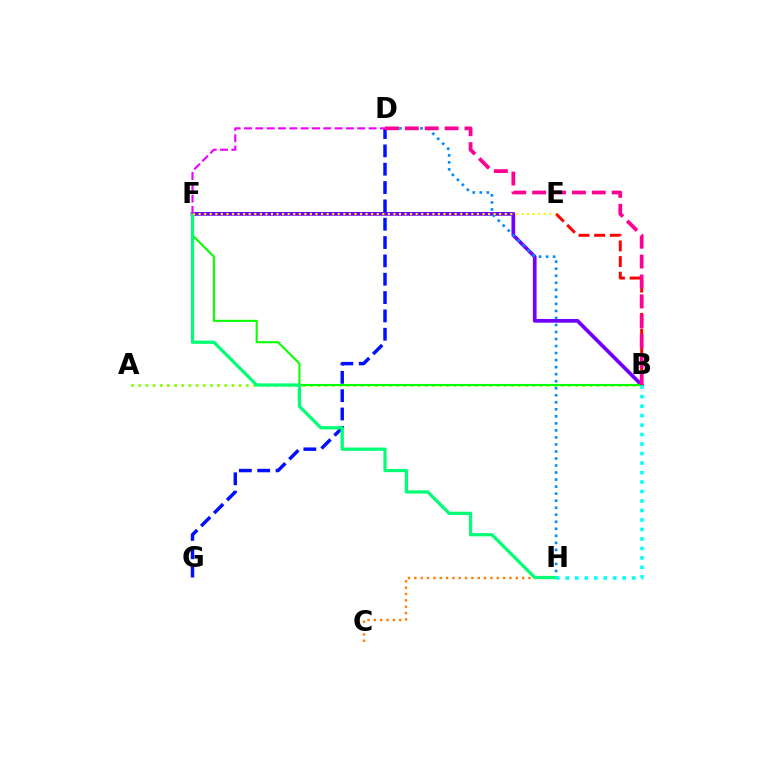{('B', 'F'): [{'color': '#7200ff', 'line_style': 'solid', 'thickness': 2.67}, {'color': '#08ff00', 'line_style': 'solid', 'thickness': 1.5}], ('A', 'B'): [{'color': '#84ff00', 'line_style': 'dotted', 'thickness': 1.95}], ('D', 'G'): [{'color': '#0010ff', 'line_style': 'dashed', 'thickness': 2.49}], ('B', 'E'): [{'color': '#ff0000', 'line_style': 'dashed', 'thickness': 2.12}], ('D', 'H'): [{'color': '#008cff', 'line_style': 'dotted', 'thickness': 1.91}], ('C', 'H'): [{'color': '#ff7c00', 'line_style': 'dotted', 'thickness': 1.72}], ('F', 'H'): [{'color': '#00ff74', 'line_style': 'solid', 'thickness': 2.33}], ('E', 'F'): [{'color': '#fcf500', 'line_style': 'dotted', 'thickness': 1.51}], ('B', 'D'): [{'color': '#ff0094', 'line_style': 'dashed', 'thickness': 2.7}], ('B', 'H'): [{'color': '#00fff6', 'line_style': 'dotted', 'thickness': 2.58}], ('D', 'F'): [{'color': '#ee00ff', 'line_style': 'dashed', 'thickness': 1.54}]}